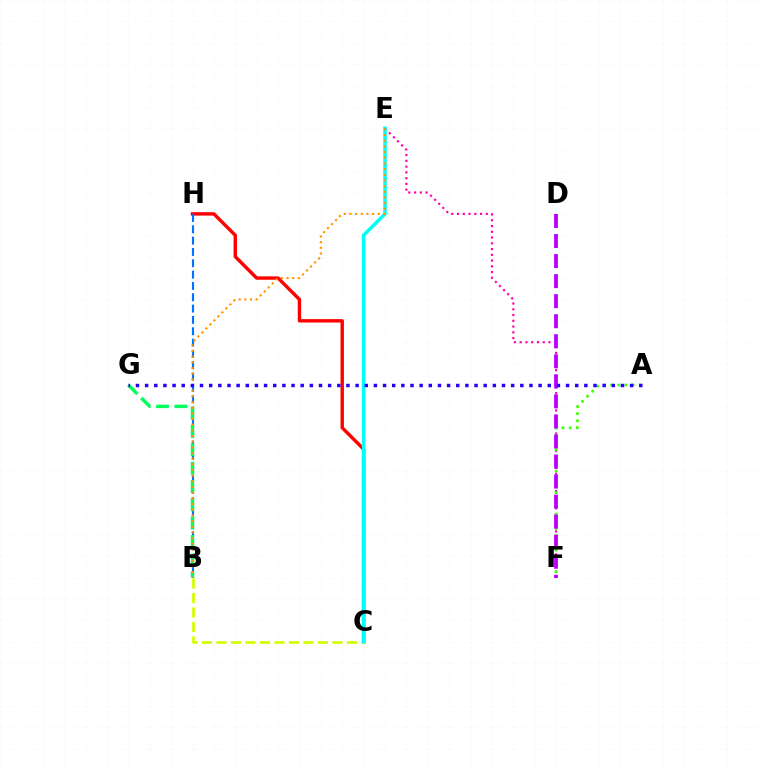{('E', 'F'): [{'color': '#ff00ac', 'line_style': 'dotted', 'thickness': 1.56}], ('C', 'H'): [{'color': '#ff0000', 'line_style': 'solid', 'thickness': 2.45}], ('B', 'C'): [{'color': '#d1ff00', 'line_style': 'dashed', 'thickness': 1.97}], ('B', 'H'): [{'color': '#0074ff', 'line_style': 'dashed', 'thickness': 1.54}], ('A', 'F'): [{'color': '#3dff00', 'line_style': 'dotted', 'thickness': 1.95}], ('C', 'E'): [{'color': '#00fff6', 'line_style': 'solid', 'thickness': 2.54}], ('D', 'F'): [{'color': '#b900ff', 'line_style': 'dashed', 'thickness': 2.72}], ('B', 'G'): [{'color': '#00ff5c', 'line_style': 'dashed', 'thickness': 2.49}], ('B', 'E'): [{'color': '#ff9400', 'line_style': 'dotted', 'thickness': 1.54}], ('A', 'G'): [{'color': '#2500ff', 'line_style': 'dotted', 'thickness': 2.49}]}